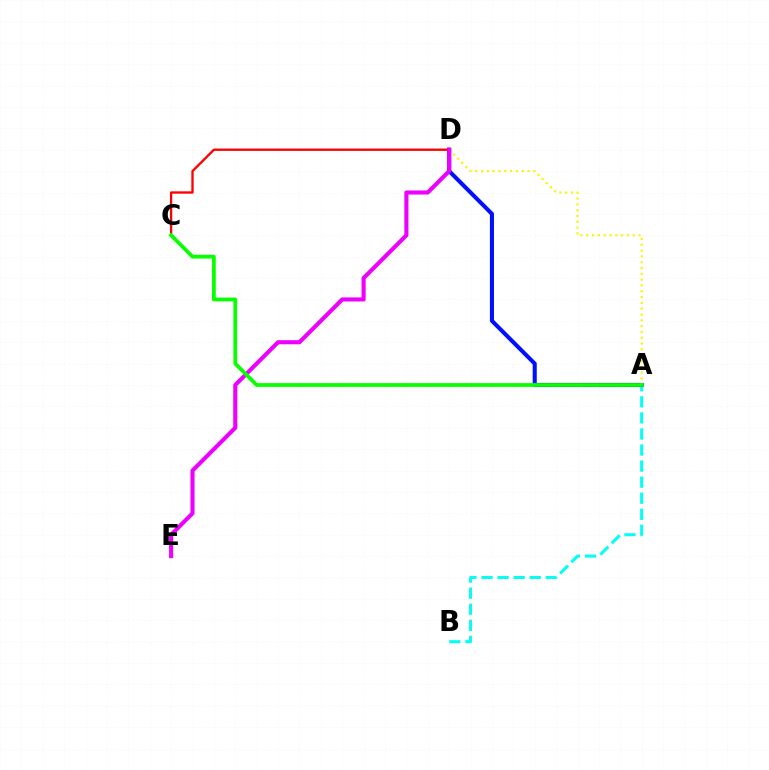{('A', 'B'): [{'color': '#00fff6', 'line_style': 'dashed', 'thickness': 2.18}], ('C', 'D'): [{'color': '#ff0000', 'line_style': 'solid', 'thickness': 1.68}], ('A', 'D'): [{'color': '#0010ff', 'line_style': 'solid', 'thickness': 2.93}, {'color': '#fcf500', 'line_style': 'dotted', 'thickness': 1.58}], ('D', 'E'): [{'color': '#ee00ff', 'line_style': 'solid', 'thickness': 2.94}], ('A', 'C'): [{'color': '#08ff00', 'line_style': 'solid', 'thickness': 2.71}]}